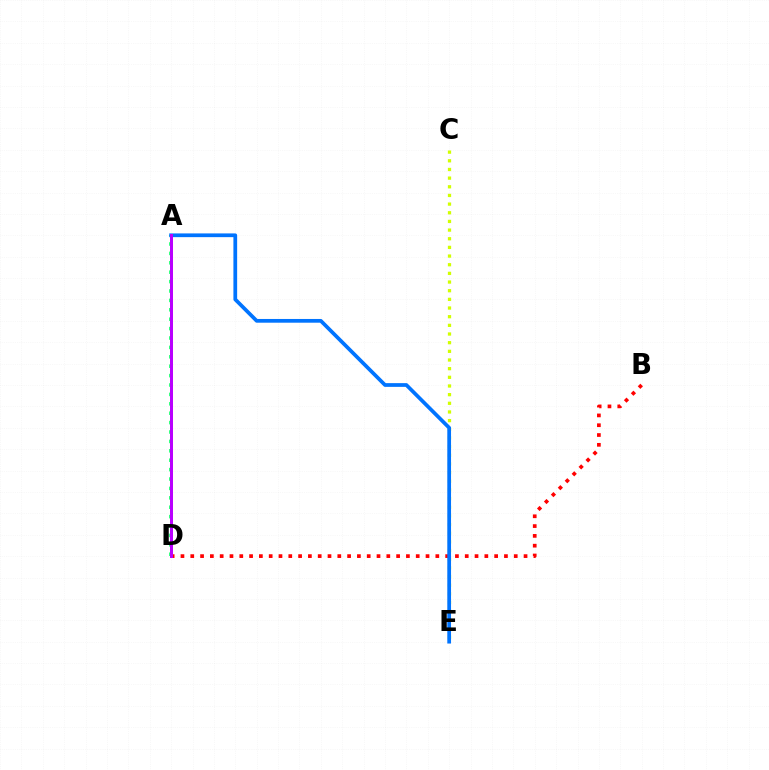{('A', 'D'): [{'color': '#00ff5c', 'line_style': 'dotted', 'thickness': 2.55}, {'color': '#b900ff', 'line_style': 'solid', 'thickness': 2.16}], ('C', 'E'): [{'color': '#d1ff00', 'line_style': 'dotted', 'thickness': 2.35}], ('B', 'D'): [{'color': '#ff0000', 'line_style': 'dotted', 'thickness': 2.66}], ('A', 'E'): [{'color': '#0074ff', 'line_style': 'solid', 'thickness': 2.69}]}